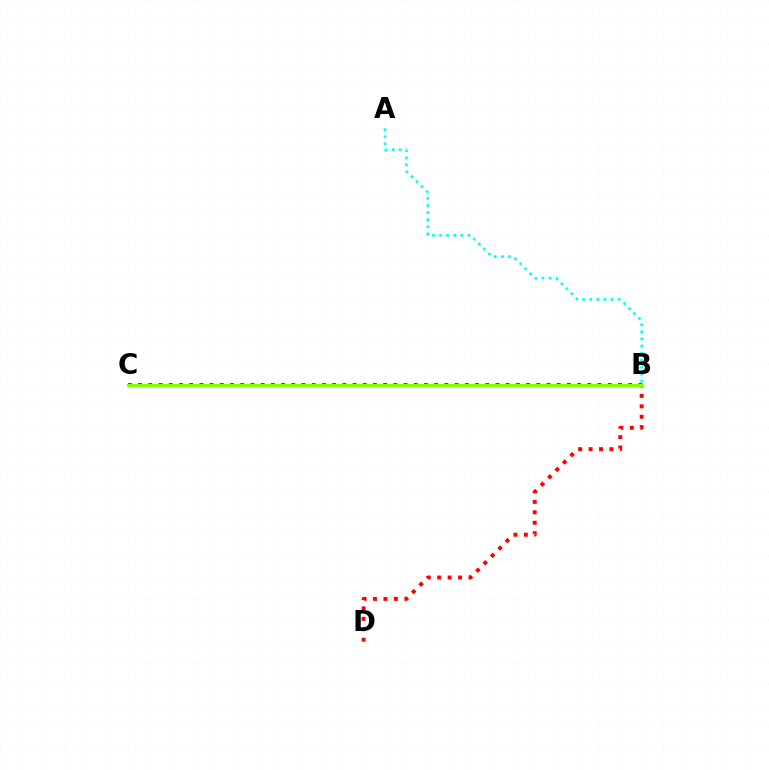{('B', 'C'): [{'color': '#7200ff', 'line_style': 'dotted', 'thickness': 2.77}, {'color': '#84ff00', 'line_style': 'solid', 'thickness': 2.23}], ('B', 'D'): [{'color': '#ff0000', 'line_style': 'dotted', 'thickness': 2.84}], ('A', 'B'): [{'color': '#00fff6', 'line_style': 'dotted', 'thickness': 1.92}]}